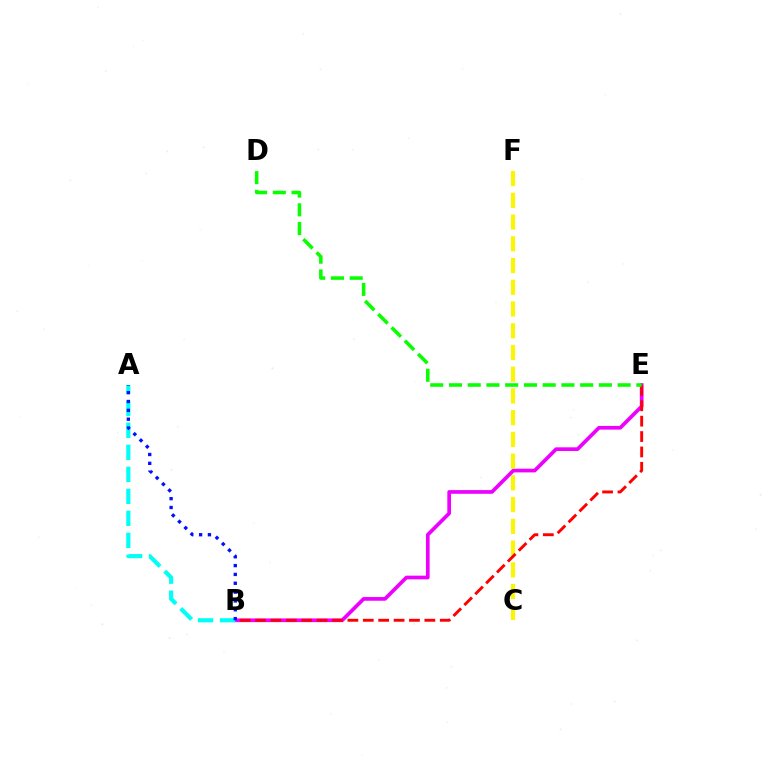{('B', 'E'): [{'color': '#ee00ff', 'line_style': 'solid', 'thickness': 2.66}, {'color': '#ff0000', 'line_style': 'dashed', 'thickness': 2.09}], ('A', 'B'): [{'color': '#00fff6', 'line_style': 'dashed', 'thickness': 2.99}, {'color': '#0010ff', 'line_style': 'dotted', 'thickness': 2.4}], ('C', 'F'): [{'color': '#fcf500', 'line_style': 'dashed', 'thickness': 2.95}], ('D', 'E'): [{'color': '#08ff00', 'line_style': 'dashed', 'thickness': 2.55}]}